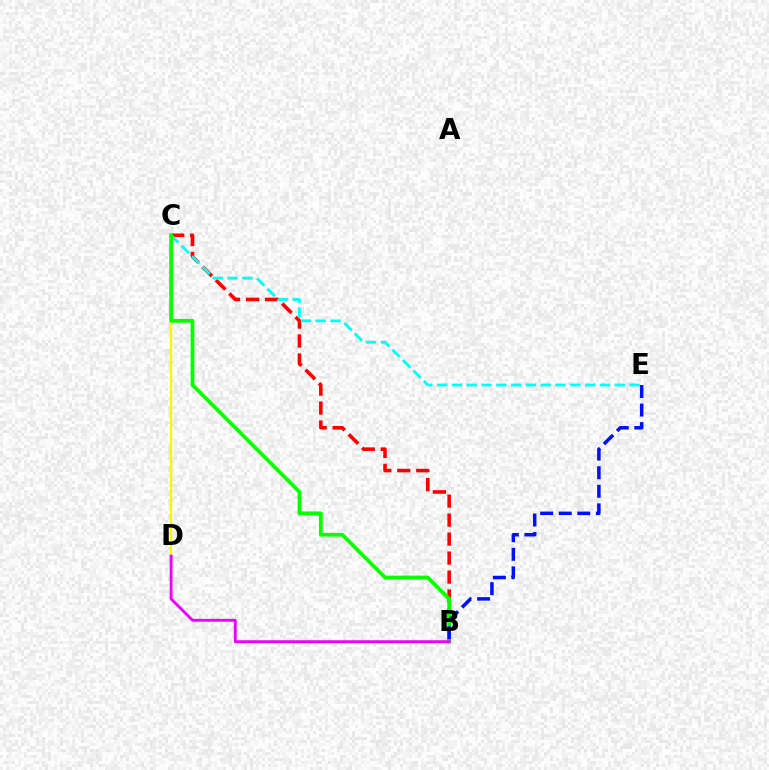{('B', 'C'): [{'color': '#ff0000', 'line_style': 'dashed', 'thickness': 2.58}, {'color': '#08ff00', 'line_style': 'solid', 'thickness': 2.69}], ('C', 'D'): [{'color': '#fcf500', 'line_style': 'solid', 'thickness': 1.65}], ('C', 'E'): [{'color': '#00fff6', 'line_style': 'dashed', 'thickness': 2.01}], ('B', 'E'): [{'color': '#0010ff', 'line_style': 'dashed', 'thickness': 2.52}], ('B', 'D'): [{'color': '#ee00ff', 'line_style': 'solid', 'thickness': 2.05}]}